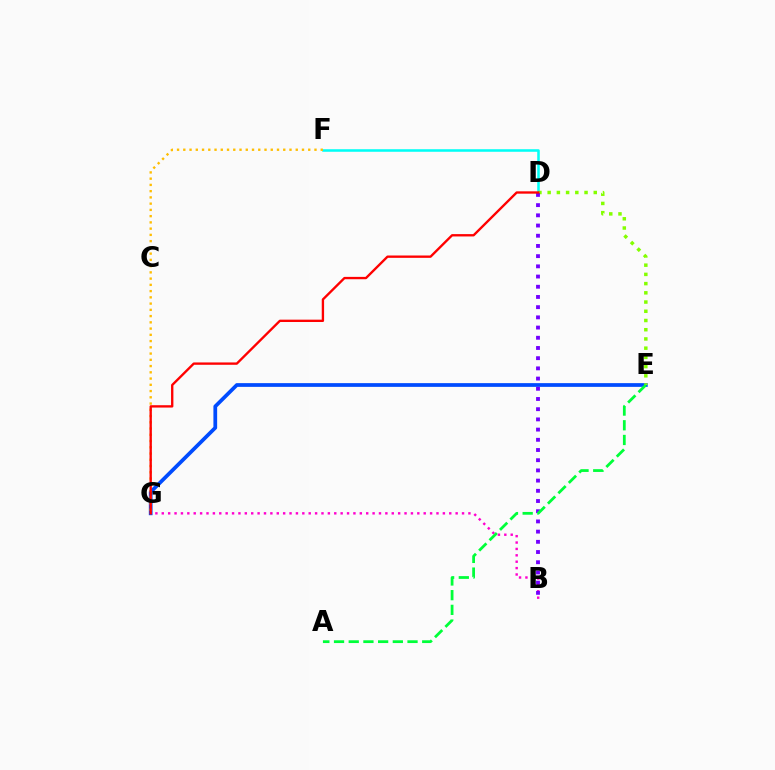{('D', 'F'): [{'color': '#00fff6', 'line_style': 'solid', 'thickness': 1.84}], ('E', 'G'): [{'color': '#004bff', 'line_style': 'solid', 'thickness': 2.69}], ('F', 'G'): [{'color': '#ffbd00', 'line_style': 'dotted', 'thickness': 1.7}], ('B', 'G'): [{'color': '#ff00cf', 'line_style': 'dotted', 'thickness': 1.74}], ('D', 'E'): [{'color': '#84ff00', 'line_style': 'dotted', 'thickness': 2.51}], ('B', 'D'): [{'color': '#7200ff', 'line_style': 'dotted', 'thickness': 2.77}], ('A', 'E'): [{'color': '#00ff39', 'line_style': 'dashed', 'thickness': 2.0}], ('D', 'G'): [{'color': '#ff0000', 'line_style': 'solid', 'thickness': 1.69}]}